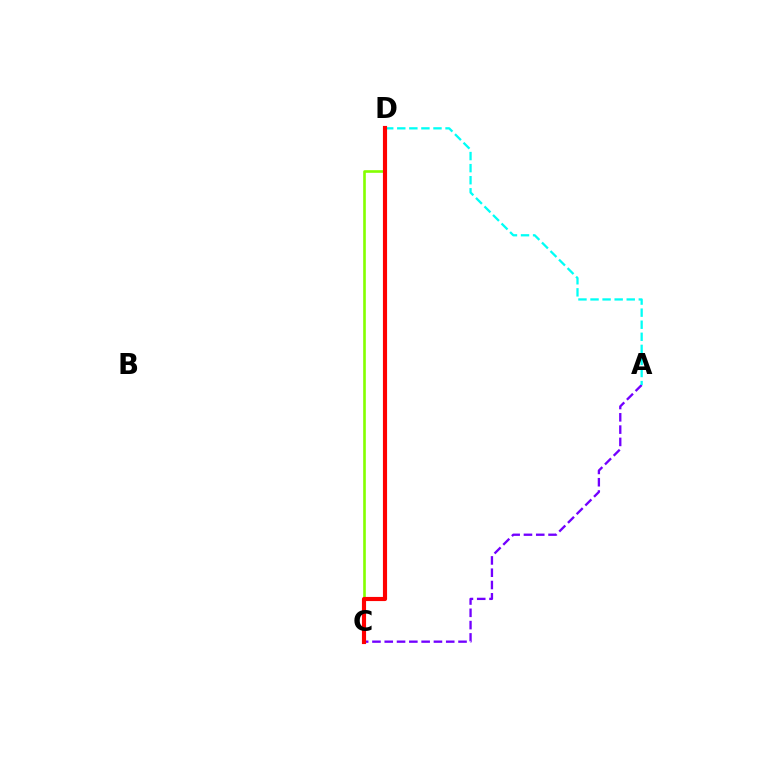{('C', 'D'): [{'color': '#84ff00', 'line_style': 'solid', 'thickness': 1.89}, {'color': '#ff0000', 'line_style': 'solid', 'thickness': 2.98}], ('A', 'C'): [{'color': '#7200ff', 'line_style': 'dashed', 'thickness': 1.67}], ('A', 'D'): [{'color': '#00fff6', 'line_style': 'dashed', 'thickness': 1.64}]}